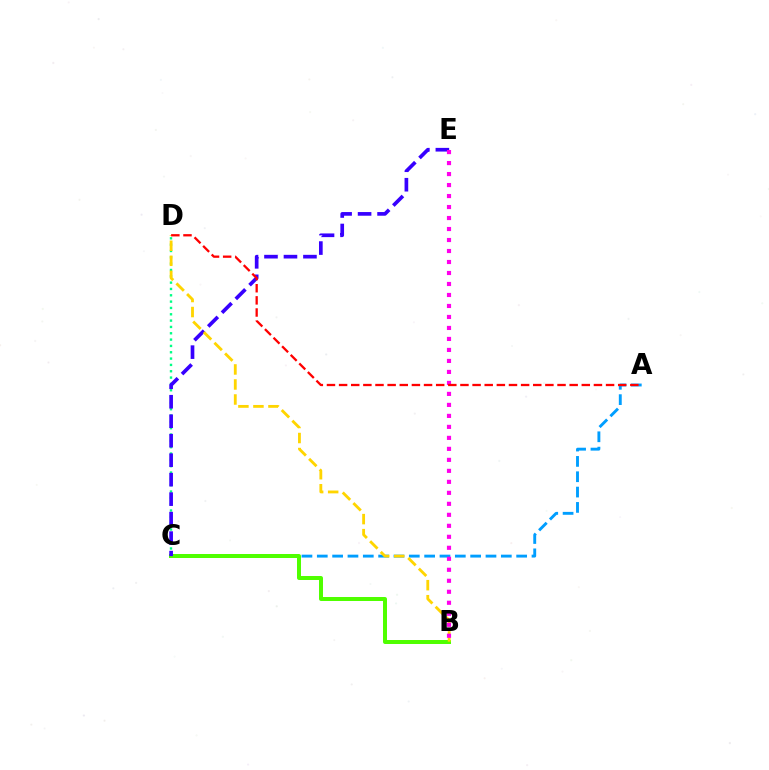{('C', 'D'): [{'color': '#00ff86', 'line_style': 'dotted', 'thickness': 1.72}], ('A', 'C'): [{'color': '#009eff', 'line_style': 'dashed', 'thickness': 2.08}], ('B', 'C'): [{'color': '#4fff00', 'line_style': 'solid', 'thickness': 2.87}], ('C', 'E'): [{'color': '#3700ff', 'line_style': 'dashed', 'thickness': 2.65}], ('B', 'D'): [{'color': '#ffd500', 'line_style': 'dashed', 'thickness': 2.04}], ('B', 'E'): [{'color': '#ff00ed', 'line_style': 'dotted', 'thickness': 2.99}], ('A', 'D'): [{'color': '#ff0000', 'line_style': 'dashed', 'thickness': 1.65}]}